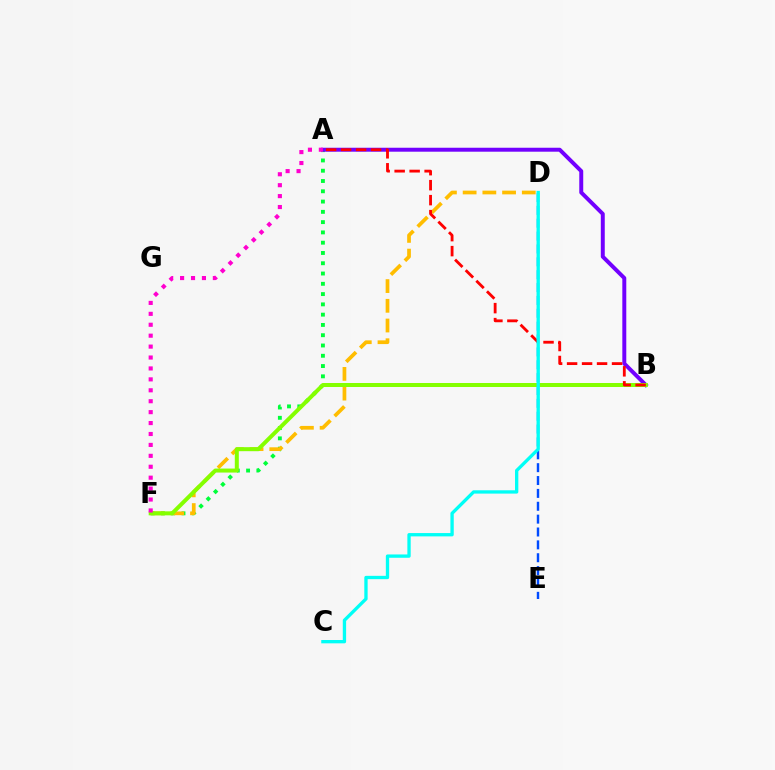{('A', 'F'): [{'color': '#00ff39', 'line_style': 'dotted', 'thickness': 2.79}, {'color': '#ff00cf', 'line_style': 'dotted', 'thickness': 2.97}], ('D', 'F'): [{'color': '#ffbd00', 'line_style': 'dashed', 'thickness': 2.68}], ('A', 'B'): [{'color': '#7200ff', 'line_style': 'solid', 'thickness': 2.85}, {'color': '#ff0000', 'line_style': 'dashed', 'thickness': 2.04}], ('D', 'E'): [{'color': '#004bff', 'line_style': 'dashed', 'thickness': 1.75}], ('B', 'F'): [{'color': '#84ff00', 'line_style': 'solid', 'thickness': 2.88}], ('C', 'D'): [{'color': '#00fff6', 'line_style': 'solid', 'thickness': 2.39}]}